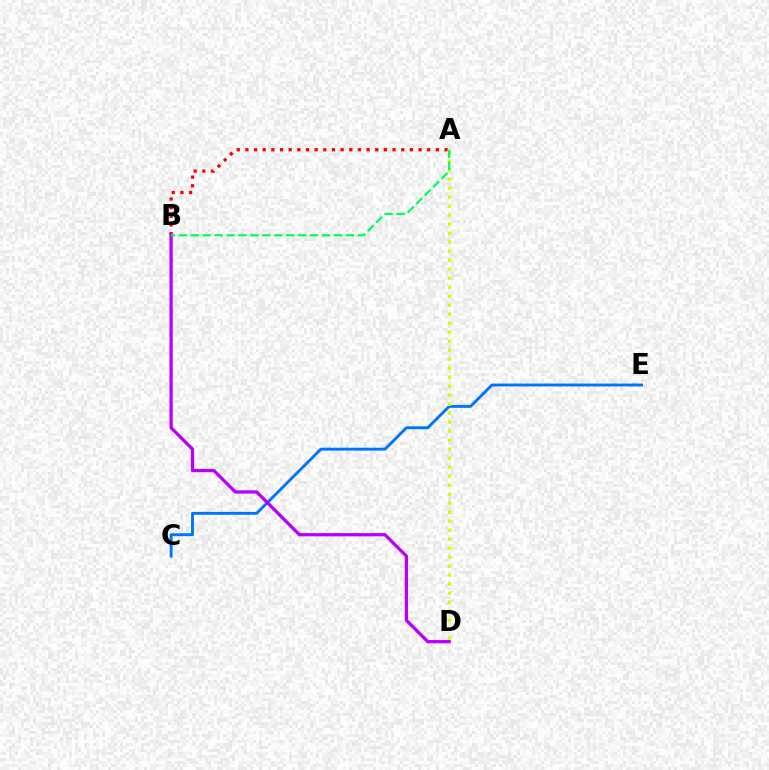{('C', 'E'): [{'color': '#0074ff', 'line_style': 'solid', 'thickness': 2.09}], ('A', 'B'): [{'color': '#ff0000', 'line_style': 'dotted', 'thickness': 2.35}, {'color': '#00ff5c', 'line_style': 'dashed', 'thickness': 1.62}], ('A', 'D'): [{'color': '#d1ff00', 'line_style': 'dotted', 'thickness': 2.44}], ('B', 'D'): [{'color': '#b900ff', 'line_style': 'solid', 'thickness': 2.36}]}